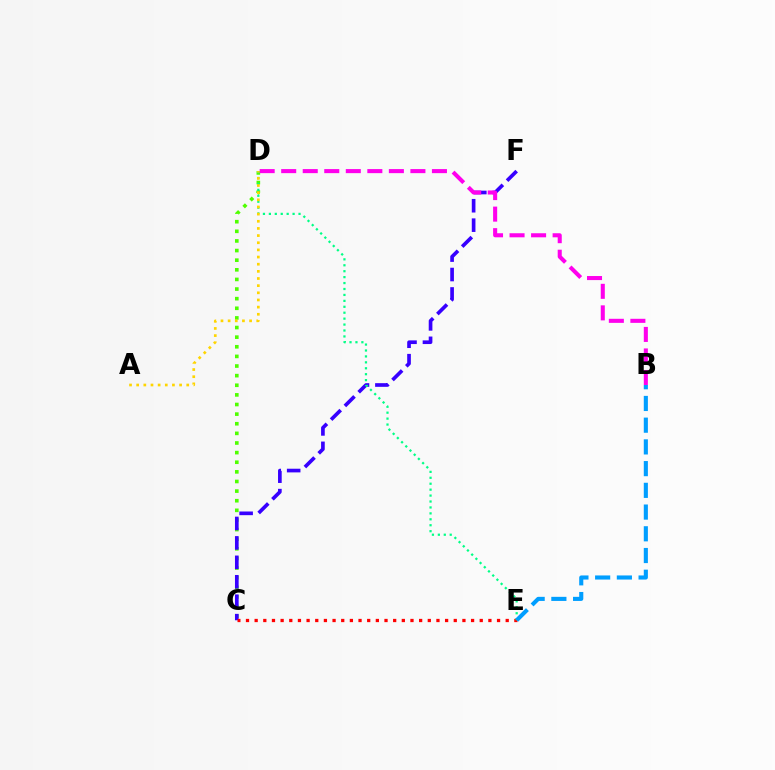{('C', 'D'): [{'color': '#4fff00', 'line_style': 'dotted', 'thickness': 2.61}], ('C', 'F'): [{'color': '#3700ff', 'line_style': 'dashed', 'thickness': 2.64}], ('C', 'E'): [{'color': '#ff0000', 'line_style': 'dotted', 'thickness': 2.35}], ('D', 'E'): [{'color': '#00ff86', 'line_style': 'dotted', 'thickness': 1.61}], ('B', 'D'): [{'color': '#ff00ed', 'line_style': 'dashed', 'thickness': 2.93}], ('B', 'E'): [{'color': '#009eff', 'line_style': 'dashed', 'thickness': 2.95}], ('A', 'D'): [{'color': '#ffd500', 'line_style': 'dotted', 'thickness': 1.94}]}